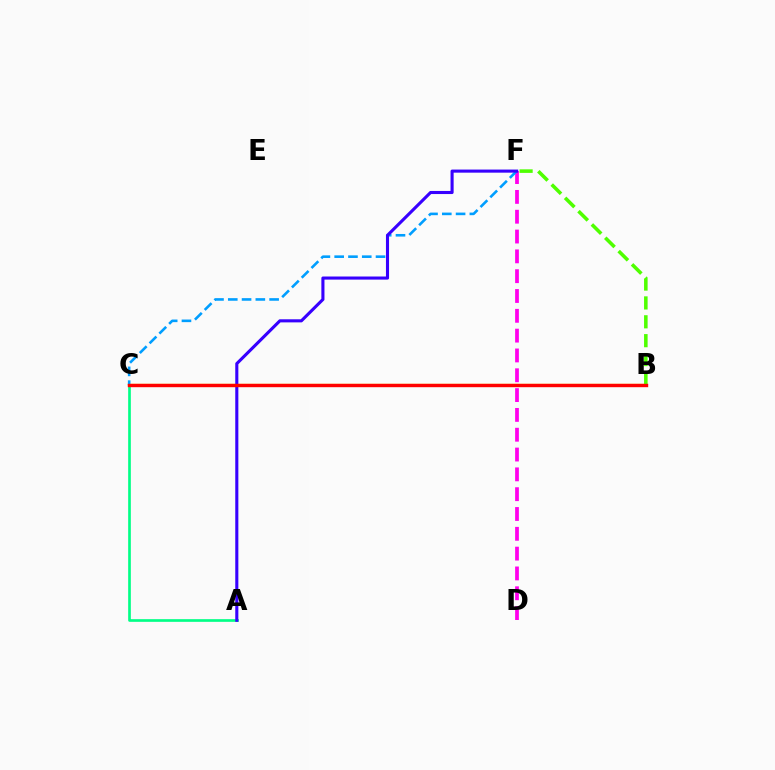{('B', 'C'): [{'color': '#ffd500', 'line_style': 'solid', 'thickness': 1.69}, {'color': '#ff0000', 'line_style': 'solid', 'thickness': 2.44}], ('A', 'C'): [{'color': '#00ff86', 'line_style': 'solid', 'thickness': 1.93}], ('B', 'F'): [{'color': '#4fff00', 'line_style': 'dashed', 'thickness': 2.56}], ('D', 'F'): [{'color': '#ff00ed', 'line_style': 'dashed', 'thickness': 2.69}], ('C', 'F'): [{'color': '#009eff', 'line_style': 'dashed', 'thickness': 1.87}], ('A', 'F'): [{'color': '#3700ff', 'line_style': 'solid', 'thickness': 2.23}]}